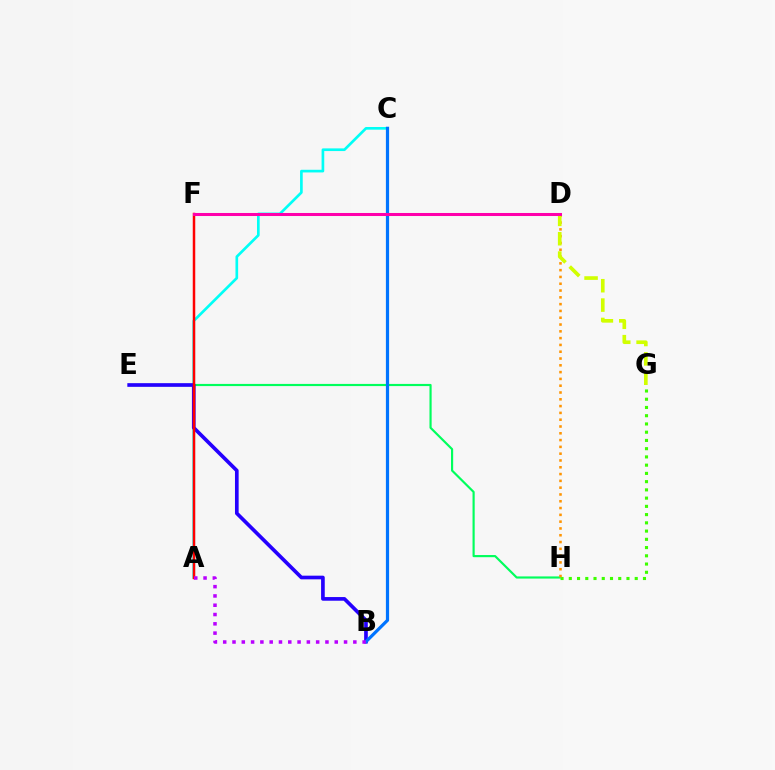{('A', 'C'): [{'color': '#00fff6', 'line_style': 'solid', 'thickness': 1.92}], ('G', 'H'): [{'color': '#3dff00', 'line_style': 'dotted', 'thickness': 2.24}], ('E', 'H'): [{'color': '#00ff5c', 'line_style': 'solid', 'thickness': 1.56}], ('D', 'H'): [{'color': '#ff9400', 'line_style': 'dotted', 'thickness': 1.85}], ('B', 'E'): [{'color': '#2500ff', 'line_style': 'solid', 'thickness': 2.64}], ('D', 'G'): [{'color': '#d1ff00', 'line_style': 'dashed', 'thickness': 2.63}], ('A', 'F'): [{'color': '#ff0000', 'line_style': 'solid', 'thickness': 1.79}], ('B', 'C'): [{'color': '#0074ff', 'line_style': 'solid', 'thickness': 2.31}], ('A', 'B'): [{'color': '#b900ff', 'line_style': 'dotted', 'thickness': 2.53}], ('D', 'F'): [{'color': '#ff00ac', 'line_style': 'solid', 'thickness': 2.18}]}